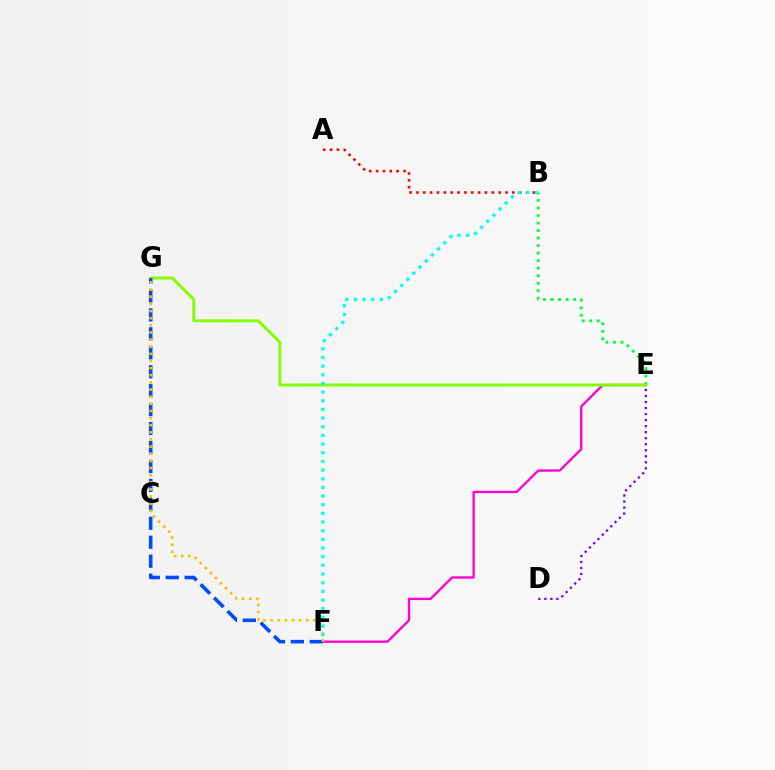{('A', 'B'): [{'color': '#ff0000', 'line_style': 'dotted', 'thickness': 1.86}], ('D', 'E'): [{'color': '#7200ff', 'line_style': 'dotted', 'thickness': 1.64}], ('E', 'F'): [{'color': '#ff00cf', 'line_style': 'solid', 'thickness': 1.67}], ('B', 'E'): [{'color': '#00ff39', 'line_style': 'dotted', 'thickness': 2.04}], ('E', 'G'): [{'color': '#84ff00', 'line_style': 'solid', 'thickness': 2.11}], ('F', 'G'): [{'color': '#004bff', 'line_style': 'dashed', 'thickness': 2.57}, {'color': '#ffbd00', 'line_style': 'dotted', 'thickness': 1.94}], ('B', 'F'): [{'color': '#00fff6', 'line_style': 'dotted', 'thickness': 2.35}]}